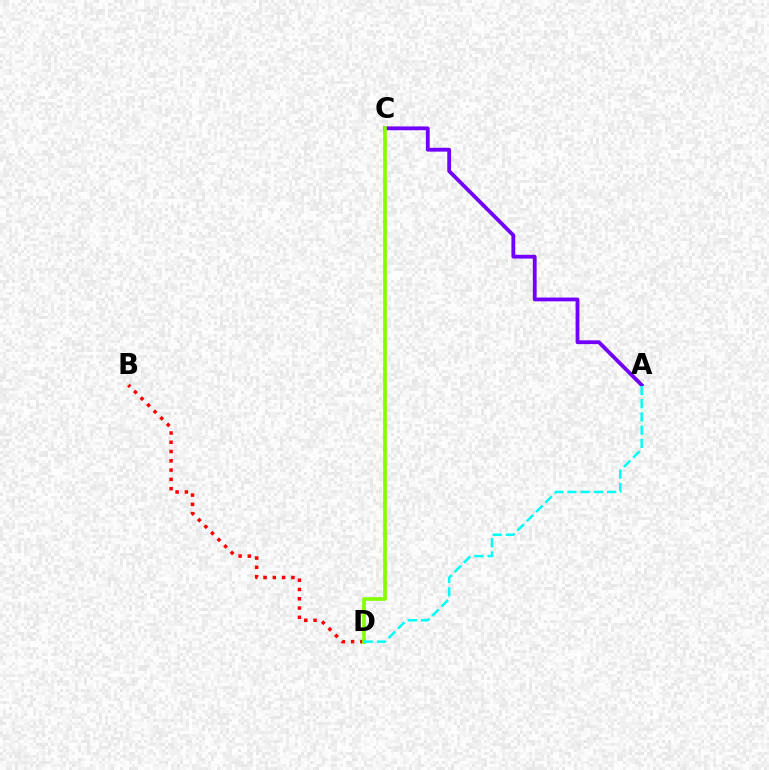{('B', 'D'): [{'color': '#ff0000', 'line_style': 'dotted', 'thickness': 2.52}], ('A', 'C'): [{'color': '#7200ff', 'line_style': 'solid', 'thickness': 2.74}], ('C', 'D'): [{'color': '#84ff00', 'line_style': 'solid', 'thickness': 2.64}], ('A', 'D'): [{'color': '#00fff6', 'line_style': 'dashed', 'thickness': 1.8}]}